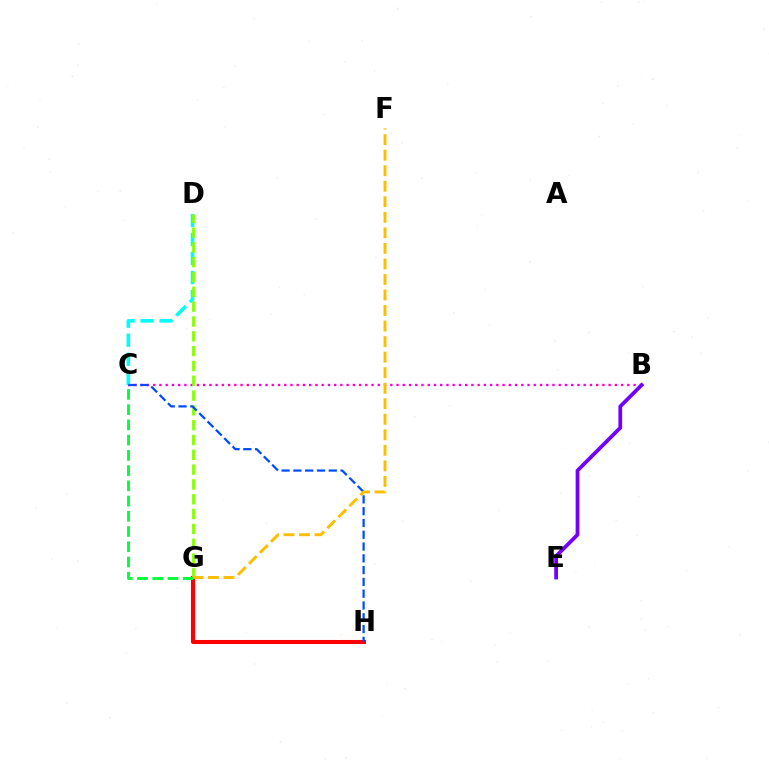{('G', 'H'): [{'color': '#ff0000', 'line_style': 'solid', 'thickness': 2.93}], ('B', 'C'): [{'color': '#ff00cf', 'line_style': 'dotted', 'thickness': 1.69}], ('C', 'D'): [{'color': '#00fff6', 'line_style': 'dashed', 'thickness': 2.59}], ('D', 'G'): [{'color': '#84ff00', 'line_style': 'dashed', 'thickness': 2.01}], ('B', 'E'): [{'color': '#7200ff', 'line_style': 'solid', 'thickness': 2.7}], ('C', 'H'): [{'color': '#004bff', 'line_style': 'dashed', 'thickness': 1.6}], ('F', 'G'): [{'color': '#ffbd00', 'line_style': 'dashed', 'thickness': 2.11}], ('C', 'G'): [{'color': '#00ff39', 'line_style': 'dashed', 'thickness': 2.07}]}